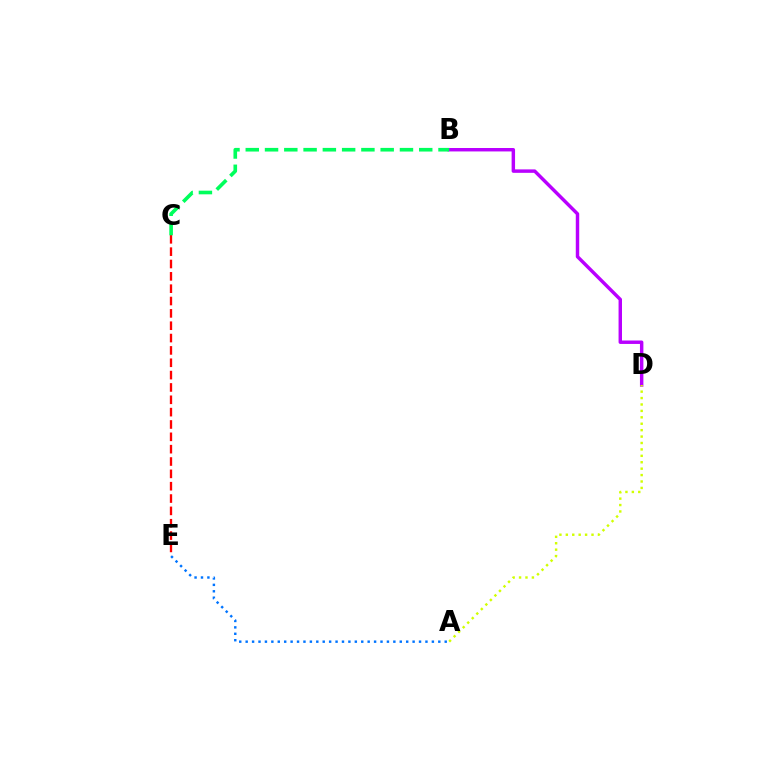{('C', 'E'): [{'color': '#ff0000', 'line_style': 'dashed', 'thickness': 1.68}], ('B', 'D'): [{'color': '#b900ff', 'line_style': 'solid', 'thickness': 2.48}], ('B', 'C'): [{'color': '#00ff5c', 'line_style': 'dashed', 'thickness': 2.62}], ('A', 'D'): [{'color': '#d1ff00', 'line_style': 'dotted', 'thickness': 1.74}], ('A', 'E'): [{'color': '#0074ff', 'line_style': 'dotted', 'thickness': 1.74}]}